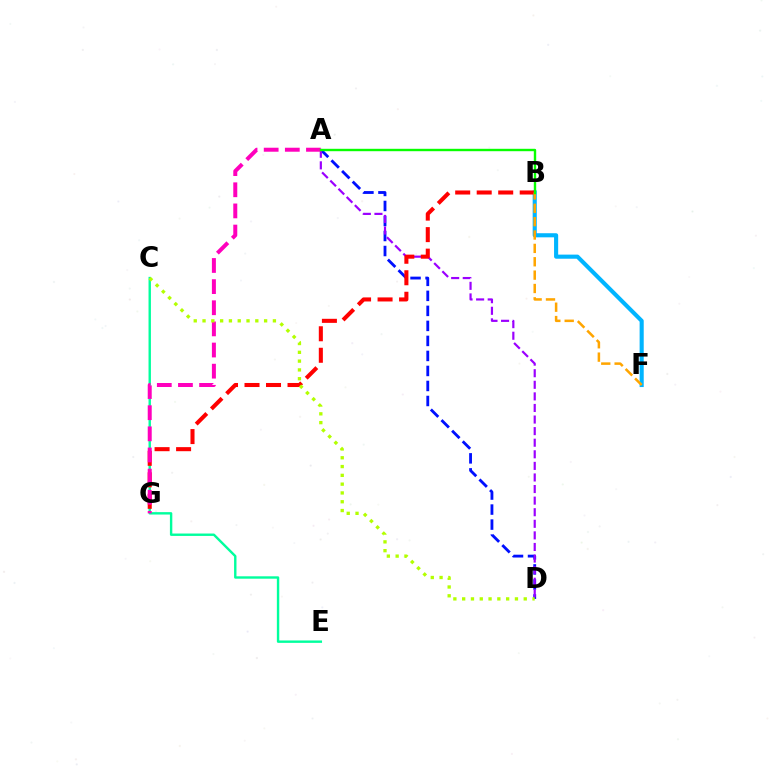{('B', 'F'): [{'color': '#00b5ff', 'line_style': 'solid', 'thickness': 2.95}, {'color': '#ffa500', 'line_style': 'dashed', 'thickness': 1.82}], ('A', 'D'): [{'color': '#0010ff', 'line_style': 'dashed', 'thickness': 2.04}, {'color': '#9b00ff', 'line_style': 'dashed', 'thickness': 1.57}], ('C', 'E'): [{'color': '#00ff9d', 'line_style': 'solid', 'thickness': 1.73}], ('B', 'G'): [{'color': '#ff0000', 'line_style': 'dashed', 'thickness': 2.92}], ('A', 'G'): [{'color': '#ff00bd', 'line_style': 'dashed', 'thickness': 2.87}], ('A', 'B'): [{'color': '#08ff00', 'line_style': 'solid', 'thickness': 1.73}], ('C', 'D'): [{'color': '#b3ff00', 'line_style': 'dotted', 'thickness': 2.39}]}